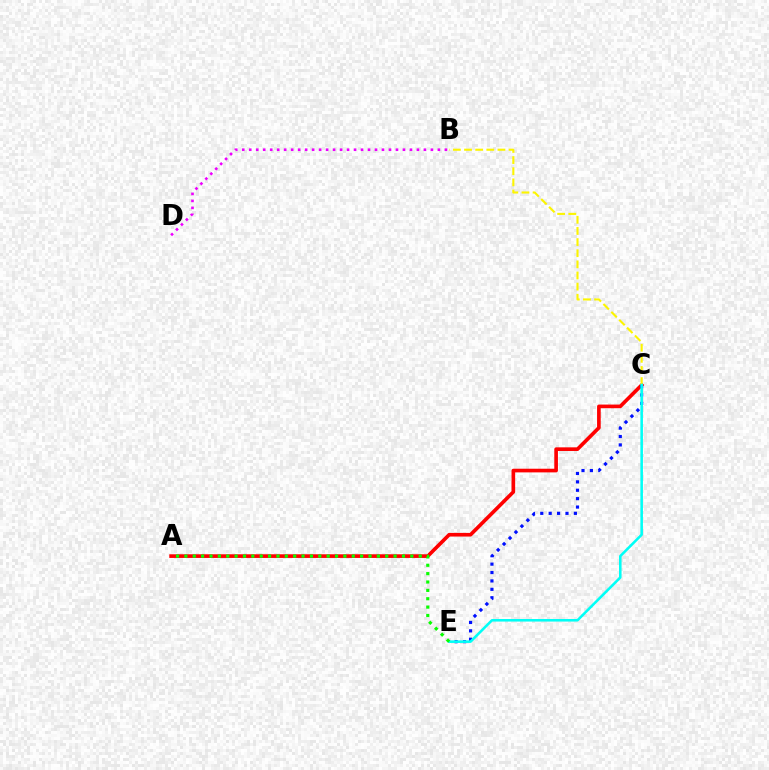{('A', 'C'): [{'color': '#ff0000', 'line_style': 'solid', 'thickness': 2.63}], ('B', 'C'): [{'color': '#fcf500', 'line_style': 'dashed', 'thickness': 1.51}], ('B', 'D'): [{'color': '#ee00ff', 'line_style': 'dotted', 'thickness': 1.9}], ('C', 'E'): [{'color': '#0010ff', 'line_style': 'dotted', 'thickness': 2.28}, {'color': '#00fff6', 'line_style': 'solid', 'thickness': 1.85}], ('A', 'E'): [{'color': '#08ff00', 'line_style': 'dotted', 'thickness': 2.27}]}